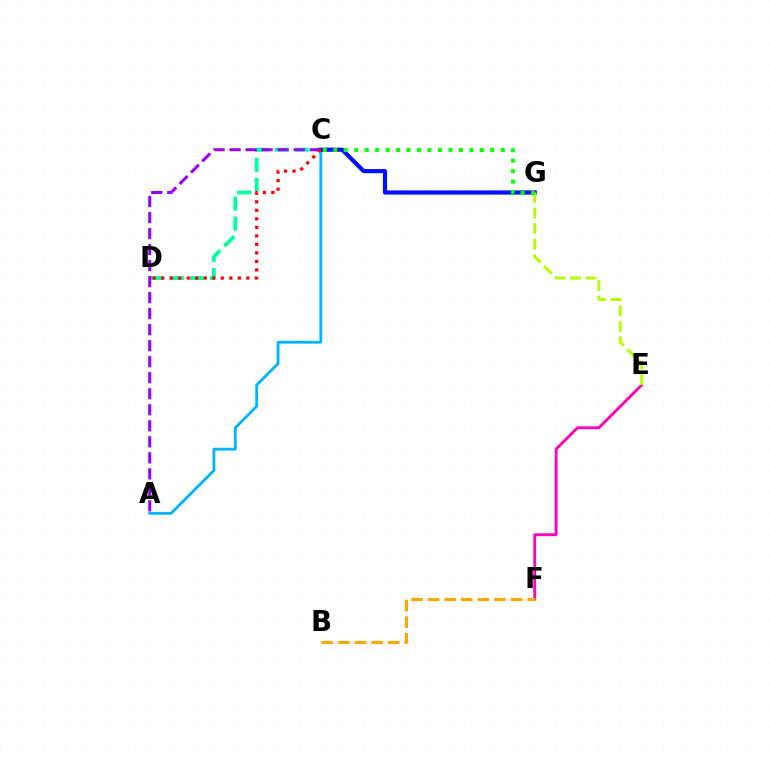{('A', 'C'): [{'color': '#00b5ff', 'line_style': 'solid', 'thickness': 2.01}, {'color': '#9b00ff', 'line_style': 'dashed', 'thickness': 2.18}], ('E', 'F'): [{'color': '#ff00bd', 'line_style': 'solid', 'thickness': 2.06}], ('C', 'D'): [{'color': '#00ff9d', 'line_style': 'dashed', 'thickness': 2.73}, {'color': '#ff0000', 'line_style': 'dotted', 'thickness': 2.31}], ('C', 'G'): [{'color': '#0010ff', 'line_style': 'solid', 'thickness': 3.0}, {'color': '#08ff00', 'line_style': 'dotted', 'thickness': 2.84}], ('E', 'G'): [{'color': '#b3ff00', 'line_style': 'dashed', 'thickness': 2.11}], ('B', 'F'): [{'color': '#ffa500', 'line_style': 'dashed', 'thickness': 2.25}]}